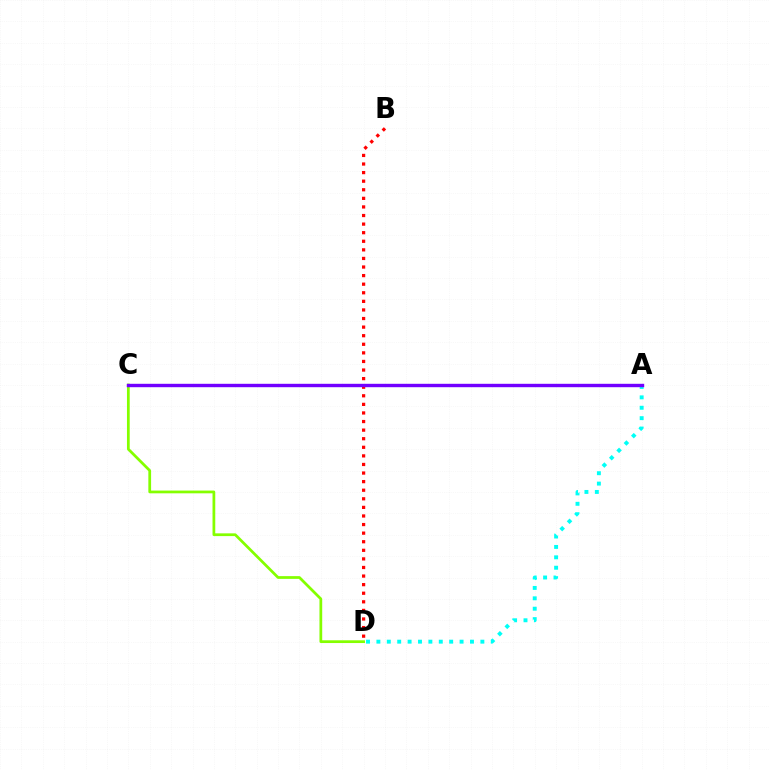{('A', 'D'): [{'color': '#00fff6', 'line_style': 'dotted', 'thickness': 2.82}], ('B', 'D'): [{'color': '#ff0000', 'line_style': 'dotted', 'thickness': 2.33}], ('C', 'D'): [{'color': '#84ff00', 'line_style': 'solid', 'thickness': 1.98}], ('A', 'C'): [{'color': '#7200ff', 'line_style': 'solid', 'thickness': 2.45}]}